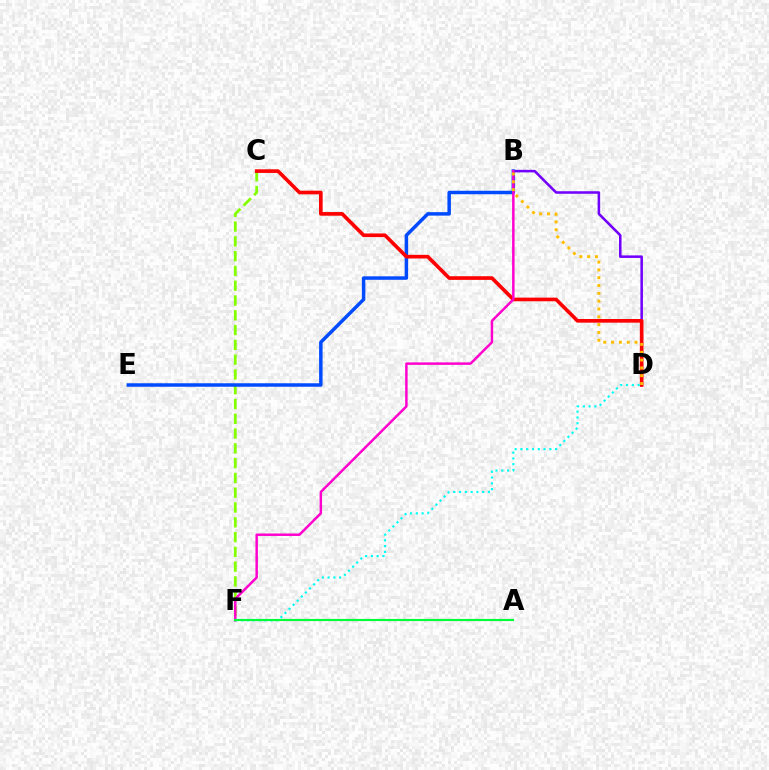{('B', 'D'): [{'color': '#7200ff', 'line_style': 'solid', 'thickness': 1.83}, {'color': '#ffbd00', 'line_style': 'dotted', 'thickness': 2.12}], ('C', 'F'): [{'color': '#84ff00', 'line_style': 'dashed', 'thickness': 2.01}], ('B', 'E'): [{'color': '#004bff', 'line_style': 'solid', 'thickness': 2.51}], ('C', 'D'): [{'color': '#ff0000', 'line_style': 'solid', 'thickness': 2.63}], ('B', 'F'): [{'color': '#ff00cf', 'line_style': 'solid', 'thickness': 1.78}], ('D', 'F'): [{'color': '#00fff6', 'line_style': 'dotted', 'thickness': 1.57}], ('A', 'F'): [{'color': '#00ff39', 'line_style': 'solid', 'thickness': 1.56}]}